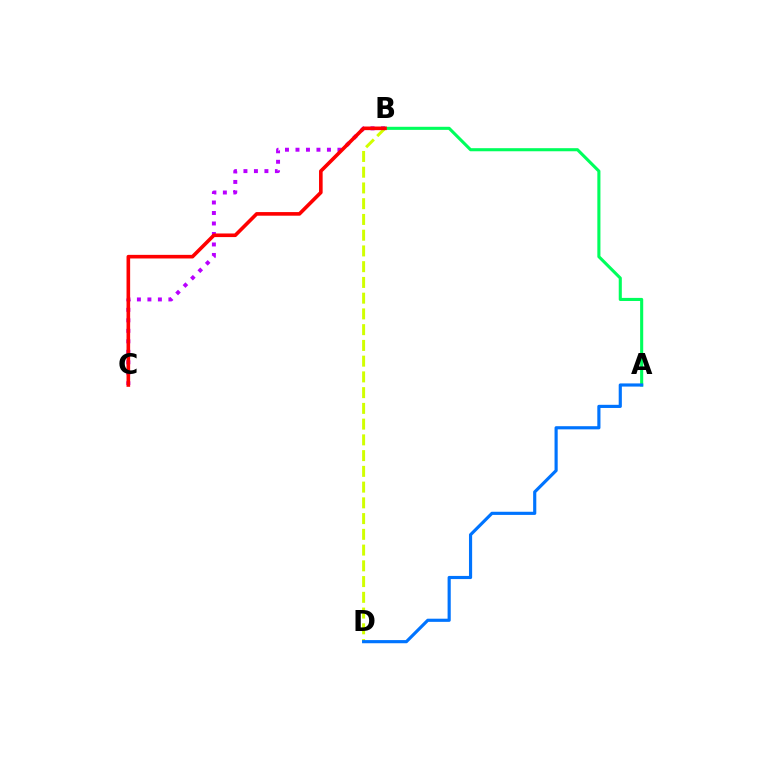{('B', 'C'): [{'color': '#b900ff', 'line_style': 'dotted', 'thickness': 2.85}, {'color': '#ff0000', 'line_style': 'solid', 'thickness': 2.6}], ('A', 'B'): [{'color': '#00ff5c', 'line_style': 'solid', 'thickness': 2.22}], ('B', 'D'): [{'color': '#d1ff00', 'line_style': 'dashed', 'thickness': 2.14}], ('A', 'D'): [{'color': '#0074ff', 'line_style': 'solid', 'thickness': 2.27}]}